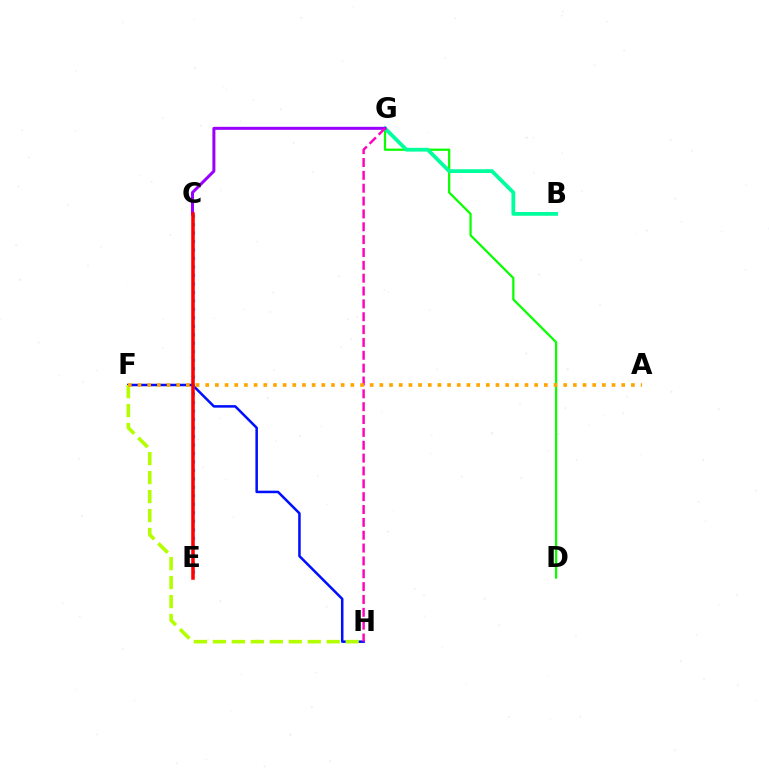{('F', 'H'): [{'color': '#0010ff', 'line_style': 'solid', 'thickness': 1.82}, {'color': '#b3ff00', 'line_style': 'dashed', 'thickness': 2.58}], ('D', 'G'): [{'color': '#08ff00', 'line_style': 'solid', 'thickness': 1.61}], ('C', 'E'): [{'color': '#00b5ff', 'line_style': 'dotted', 'thickness': 2.3}, {'color': '#ff0000', 'line_style': 'solid', 'thickness': 2.54}], ('B', 'G'): [{'color': '#00ff9d', 'line_style': 'solid', 'thickness': 2.72}], ('C', 'G'): [{'color': '#9b00ff', 'line_style': 'solid', 'thickness': 2.16}], ('G', 'H'): [{'color': '#ff00bd', 'line_style': 'dashed', 'thickness': 1.75}], ('A', 'F'): [{'color': '#ffa500', 'line_style': 'dotted', 'thickness': 2.63}]}